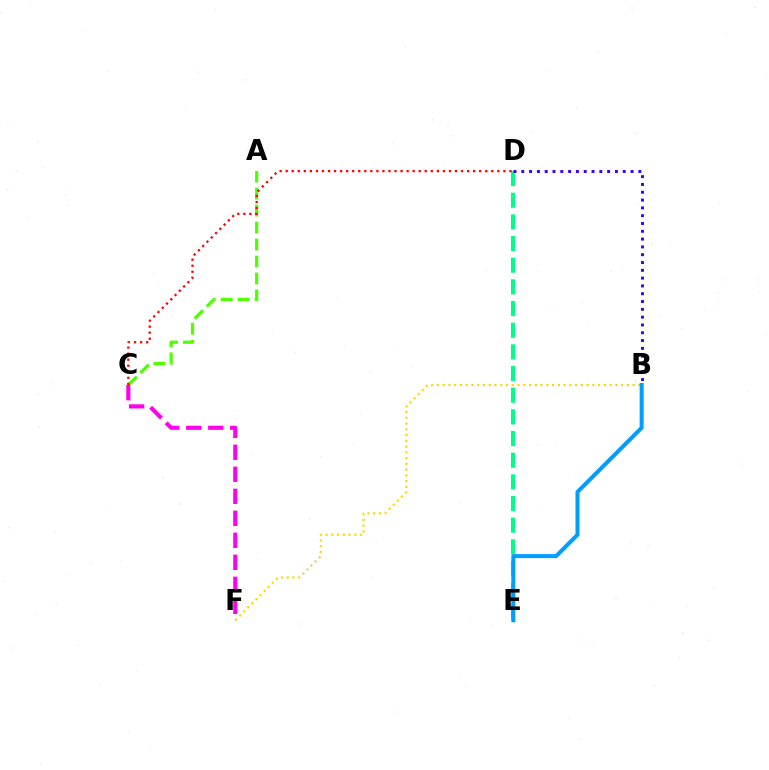{('B', 'F'): [{'color': '#ffd500', 'line_style': 'dotted', 'thickness': 1.56}], ('D', 'E'): [{'color': '#00ff86', 'line_style': 'dashed', 'thickness': 2.94}], ('A', 'C'): [{'color': '#4fff00', 'line_style': 'dashed', 'thickness': 2.31}], ('C', 'D'): [{'color': '#ff0000', 'line_style': 'dotted', 'thickness': 1.64}], ('C', 'F'): [{'color': '#ff00ed', 'line_style': 'dashed', 'thickness': 2.99}], ('B', 'D'): [{'color': '#3700ff', 'line_style': 'dotted', 'thickness': 2.12}], ('B', 'E'): [{'color': '#009eff', 'line_style': 'solid', 'thickness': 2.89}]}